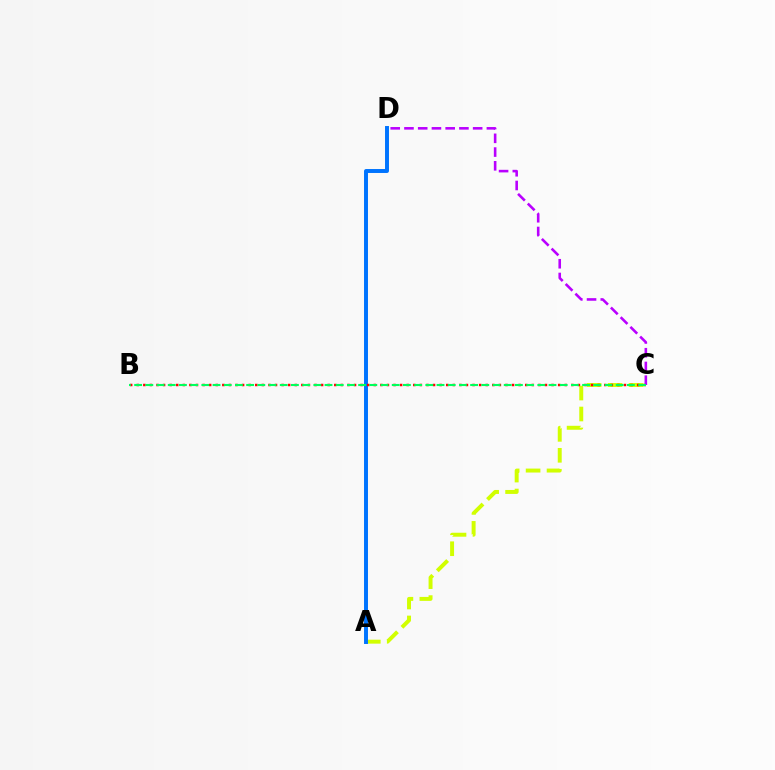{('A', 'C'): [{'color': '#d1ff00', 'line_style': 'dashed', 'thickness': 2.85}], ('A', 'D'): [{'color': '#0074ff', 'line_style': 'solid', 'thickness': 2.84}], ('B', 'C'): [{'color': '#ff0000', 'line_style': 'dotted', 'thickness': 1.79}, {'color': '#00ff5c', 'line_style': 'dashed', 'thickness': 1.52}], ('C', 'D'): [{'color': '#b900ff', 'line_style': 'dashed', 'thickness': 1.87}]}